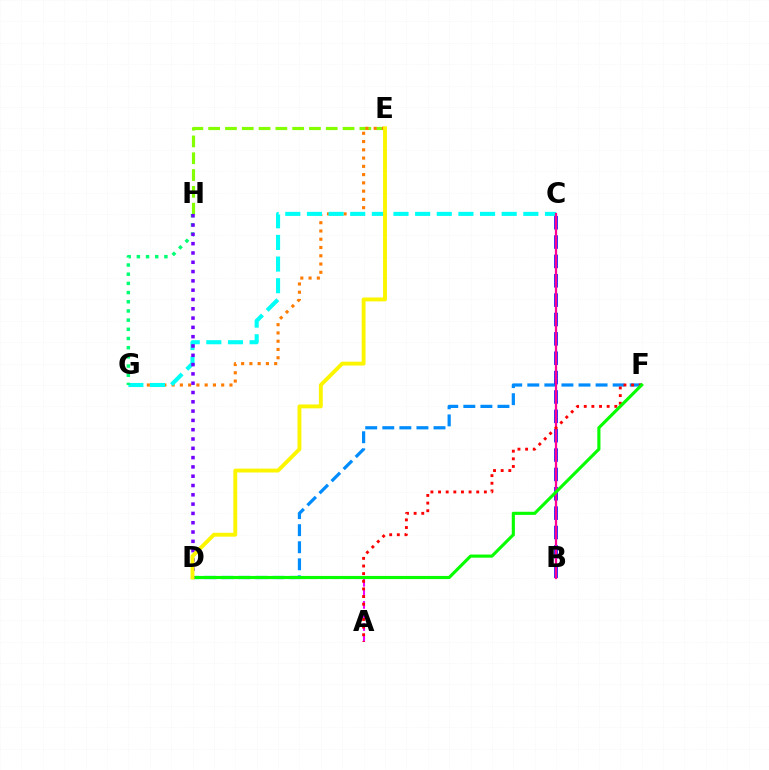{('D', 'F'): [{'color': '#008cff', 'line_style': 'dashed', 'thickness': 2.32}, {'color': '#08ff00', 'line_style': 'solid', 'thickness': 2.26}], ('B', 'C'): [{'color': '#0010ff', 'line_style': 'dashed', 'thickness': 2.63}, {'color': '#ff0094', 'line_style': 'solid', 'thickness': 1.63}], ('E', 'H'): [{'color': '#84ff00', 'line_style': 'dashed', 'thickness': 2.28}], ('E', 'G'): [{'color': '#ff7c00', 'line_style': 'dotted', 'thickness': 2.24}], ('A', 'D'): [{'color': '#ee00ff', 'line_style': 'dashed', 'thickness': 1.5}], ('C', 'G'): [{'color': '#00fff6', 'line_style': 'dashed', 'thickness': 2.94}], ('G', 'H'): [{'color': '#00ff74', 'line_style': 'dotted', 'thickness': 2.5}], ('A', 'F'): [{'color': '#ff0000', 'line_style': 'dotted', 'thickness': 2.07}], ('D', 'H'): [{'color': '#7200ff', 'line_style': 'dotted', 'thickness': 2.53}], ('D', 'E'): [{'color': '#fcf500', 'line_style': 'solid', 'thickness': 2.8}]}